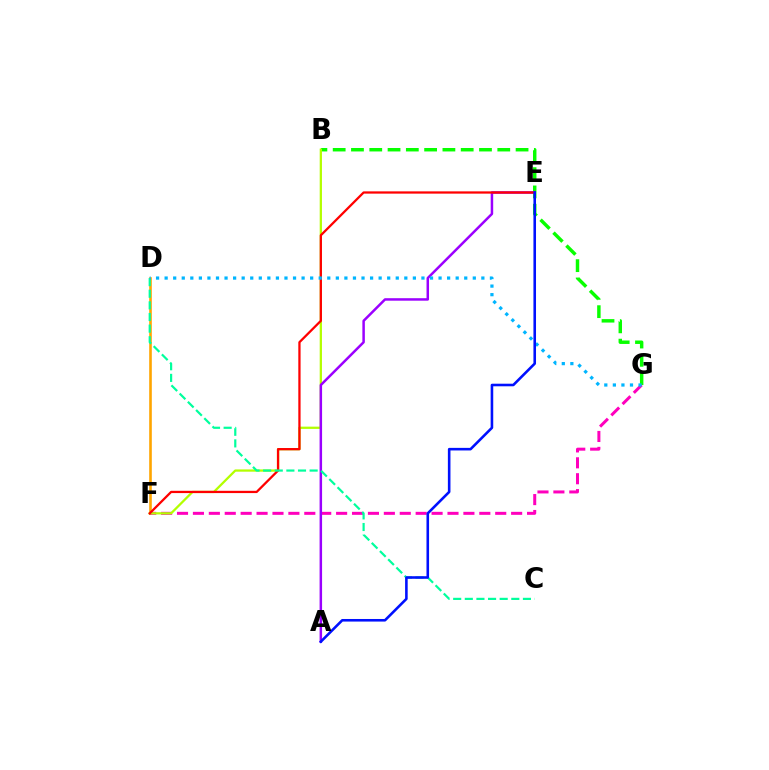{('B', 'G'): [{'color': '#08ff00', 'line_style': 'dashed', 'thickness': 2.48}], ('D', 'F'): [{'color': '#ffa500', 'line_style': 'solid', 'thickness': 1.88}], ('F', 'G'): [{'color': '#ff00bd', 'line_style': 'dashed', 'thickness': 2.16}], ('B', 'F'): [{'color': '#b3ff00', 'line_style': 'solid', 'thickness': 1.63}], ('A', 'E'): [{'color': '#9b00ff', 'line_style': 'solid', 'thickness': 1.79}, {'color': '#0010ff', 'line_style': 'solid', 'thickness': 1.86}], ('E', 'F'): [{'color': '#ff0000', 'line_style': 'solid', 'thickness': 1.63}], ('C', 'D'): [{'color': '#00ff9d', 'line_style': 'dashed', 'thickness': 1.58}], ('D', 'G'): [{'color': '#00b5ff', 'line_style': 'dotted', 'thickness': 2.33}]}